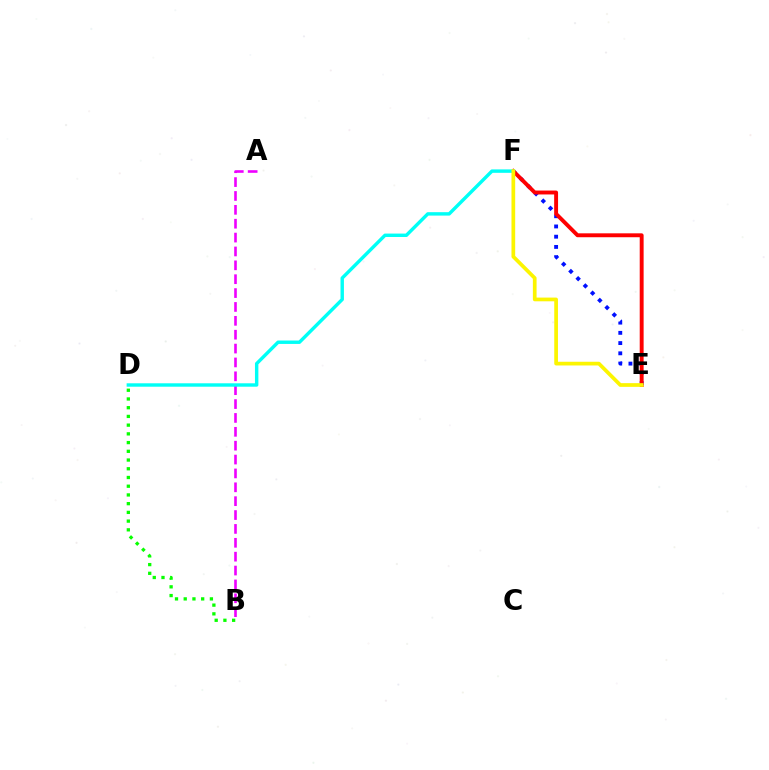{('A', 'B'): [{'color': '#ee00ff', 'line_style': 'dashed', 'thickness': 1.88}], ('E', 'F'): [{'color': '#0010ff', 'line_style': 'dotted', 'thickness': 2.78}, {'color': '#ff0000', 'line_style': 'solid', 'thickness': 2.81}, {'color': '#fcf500', 'line_style': 'solid', 'thickness': 2.67}], ('B', 'D'): [{'color': '#08ff00', 'line_style': 'dotted', 'thickness': 2.37}], ('D', 'F'): [{'color': '#00fff6', 'line_style': 'solid', 'thickness': 2.46}]}